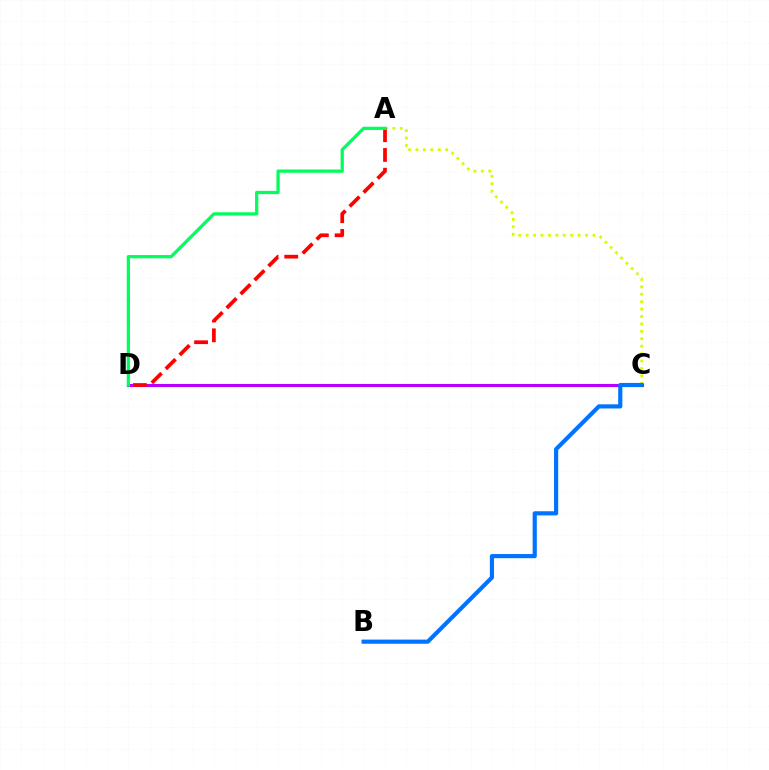{('C', 'D'): [{'color': '#b900ff', 'line_style': 'solid', 'thickness': 2.21}], ('A', 'C'): [{'color': '#d1ff00', 'line_style': 'dotted', 'thickness': 2.02}], ('B', 'C'): [{'color': '#0074ff', 'line_style': 'solid', 'thickness': 2.99}], ('A', 'D'): [{'color': '#ff0000', 'line_style': 'dashed', 'thickness': 2.68}, {'color': '#00ff5c', 'line_style': 'solid', 'thickness': 2.34}]}